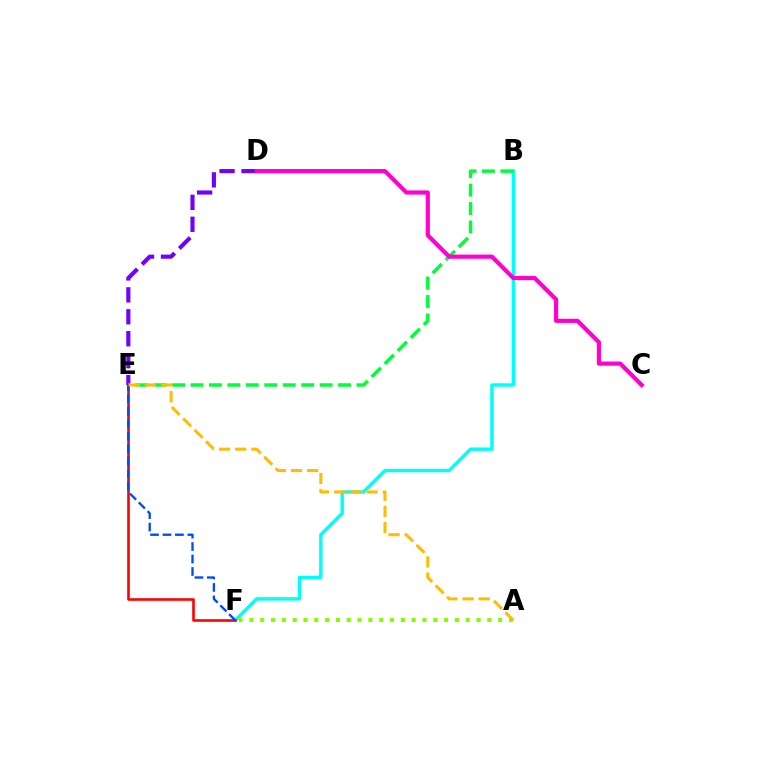{('B', 'F'): [{'color': '#00fff6', 'line_style': 'solid', 'thickness': 2.45}], ('D', 'E'): [{'color': '#7200ff', 'line_style': 'dashed', 'thickness': 2.98}], ('B', 'E'): [{'color': '#00ff39', 'line_style': 'dashed', 'thickness': 2.51}], ('E', 'F'): [{'color': '#ff0000', 'line_style': 'solid', 'thickness': 1.88}, {'color': '#004bff', 'line_style': 'dashed', 'thickness': 1.69}], ('A', 'F'): [{'color': '#84ff00', 'line_style': 'dotted', 'thickness': 2.94}], ('C', 'D'): [{'color': '#ff00cf', 'line_style': 'solid', 'thickness': 3.0}], ('A', 'E'): [{'color': '#ffbd00', 'line_style': 'dashed', 'thickness': 2.2}]}